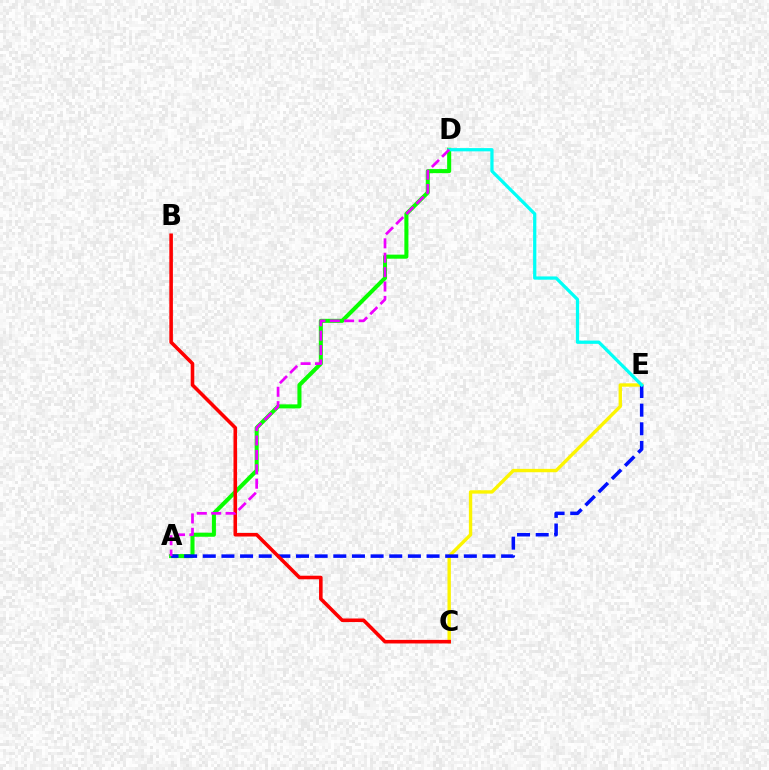{('C', 'E'): [{'color': '#fcf500', 'line_style': 'solid', 'thickness': 2.43}], ('A', 'D'): [{'color': '#08ff00', 'line_style': 'solid', 'thickness': 2.92}, {'color': '#ee00ff', 'line_style': 'dashed', 'thickness': 1.96}], ('A', 'E'): [{'color': '#0010ff', 'line_style': 'dashed', 'thickness': 2.53}], ('B', 'C'): [{'color': '#ff0000', 'line_style': 'solid', 'thickness': 2.58}], ('D', 'E'): [{'color': '#00fff6', 'line_style': 'solid', 'thickness': 2.34}]}